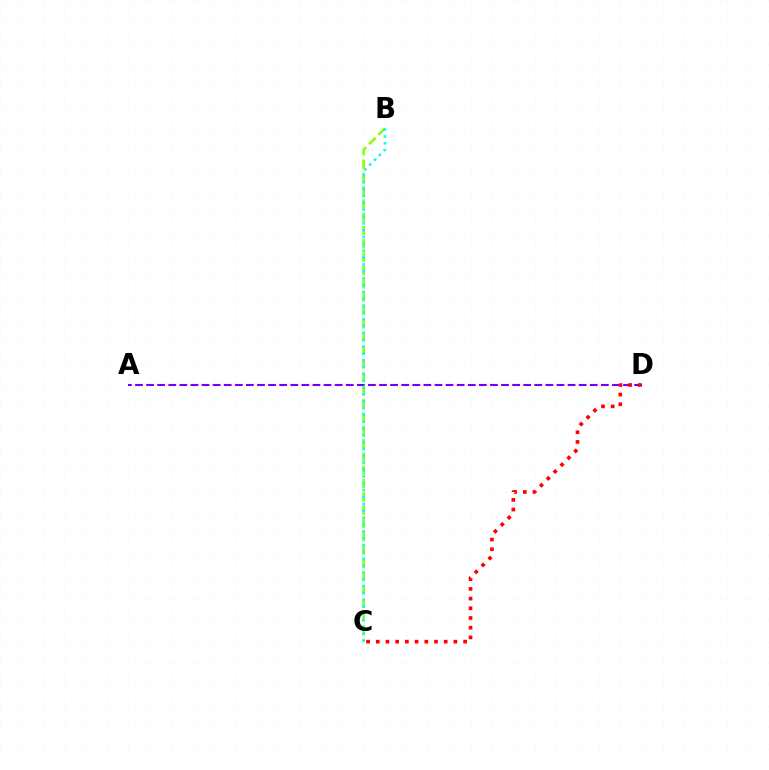{('A', 'D'): [{'color': '#7200ff', 'line_style': 'dashed', 'thickness': 1.51}], ('B', 'C'): [{'color': '#84ff00', 'line_style': 'dashed', 'thickness': 1.81}, {'color': '#00fff6', 'line_style': 'dotted', 'thickness': 1.86}], ('C', 'D'): [{'color': '#ff0000', 'line_style': 'dotted', 'thickness': 2.64}]}